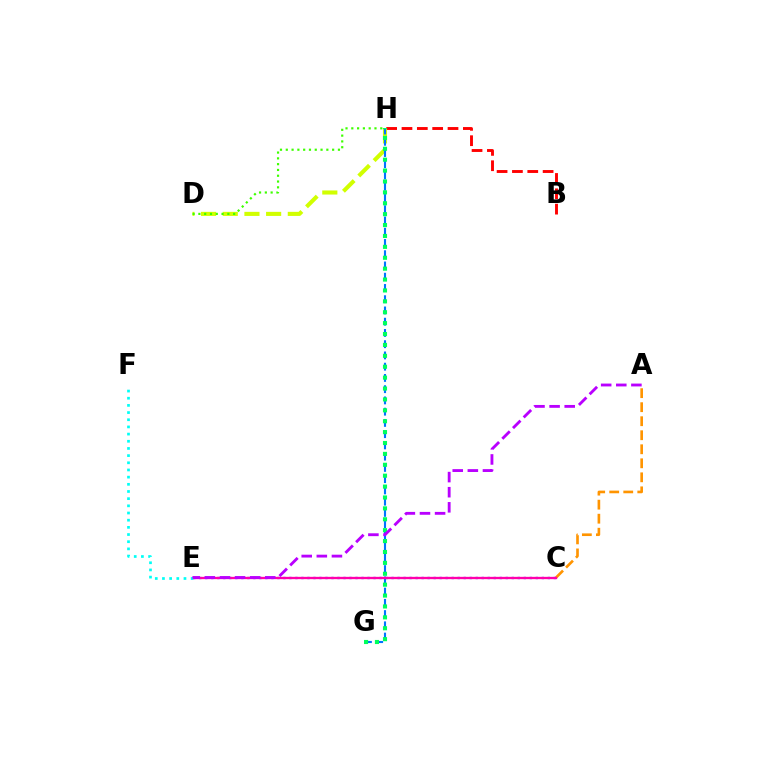{('A', 'C'): [{'color': '#ff9400', 'line_style': 'dashed', 'thickness': 1.91}], ('B', 'H'): [{'color': '#ff0000', 'line_style': 'dashed', 'thickness': 2.08}], ('D', 'H'): [{'color': '#d1ff00', 'line_style': 'dashed', 'thickness': 2.95}, {'color': '#3dff00', 'line_style': 'dotted', 'thickness': 1.57}], ('G', 'H'): [{'color': '#0074ff', 'line_style': 'dashed', 'thickness': 1.53}, {'color': '#00ff5c', 'line_style': 'dotted', 'thickness': 2.96}], ('C', 'E'): [{'color': '#2500ff', 'line_style': 'dotted', 'thickness': 1.63}, {'color': '#ff00ac', 'line_style': 'solid', 'thickness': 1.67}], ('E', 'F'): [{'color': '#00fff6', 'line_style': 'dotted', 'thickness': 1.95}], ('A', 'E'): [{'color': '#b900ff', 'line_style': 'dashed', 'thickness': 2.05}]}